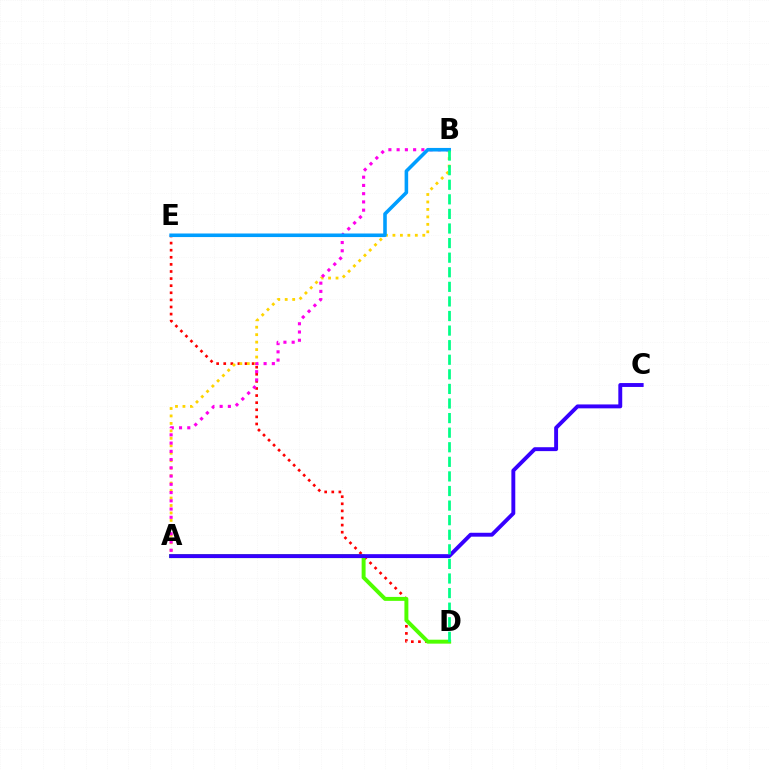{('D', 'E'): [{'color': '#ff0000', 'line_style': 'dotted', 'thickness': 1.93}], ('A', 'B'): [{'color': '#ffd500', 'line_style': 'dotted', 'thickness': 2.03}, {'color': '#ff00ed', 'line_style': 'dotted', 'thickness': 2.24}], ('A', 'D'): [{'color': '#4fff00', 'line_style': 'solid', 'thickness': 2.84}], ('A', 'C'): [{'color': '#3700ff', 'line_style': 'solid', 'thickness': 2.81}], ('B', 'E'): [{'color': '#009eff', 'line_style': 'solid', 'thickness': 2.57}], ('B', 'D'): [{'color': '#00ff86', 'line_style': 'dashed', 'thickness': 1.98}]}